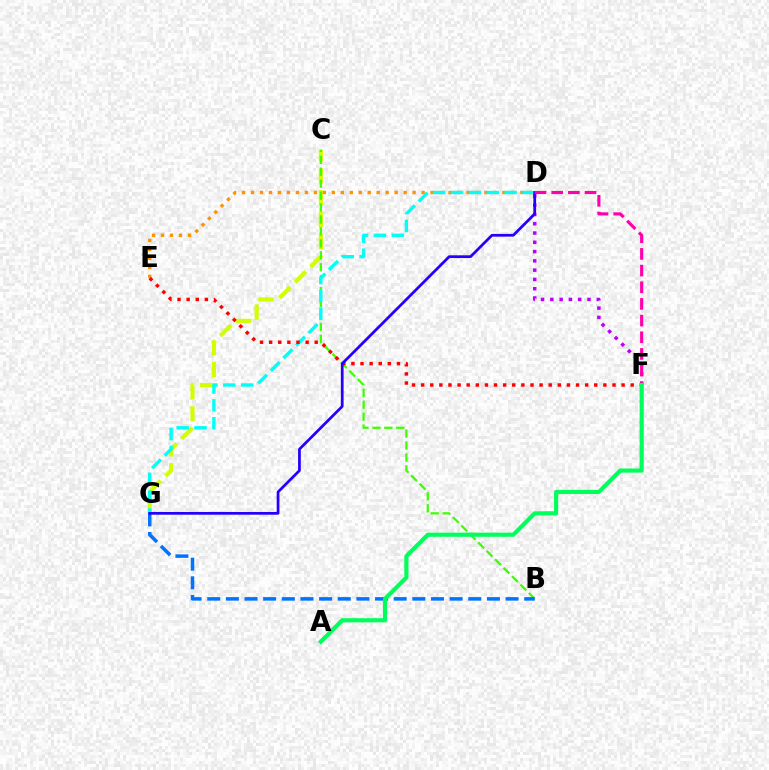{('C', 'G'): [{'color': '#d1ff00', 'line_style': 'dashed', 'thickness': 2.98}], ('D', 'F'): [{'color': '#b900ff', 'line_style': 'dotted', 'thickness': 2.52}, {'color': '#ff00ac', 'line_style': 'dashed', 'thickness': 2.26}], ('B', 'C'): [{'color': '#3dff00', 'line_style': 'dashed', 'thickness': 1.62}], ('D', 'E'): [{'color': '#ff9400', 'line_style': 'dotted', 'thickness': 2.44}], ('D', 'G'): [{'color': '#00fff6', 'line_style': 'dashed', 'thickness': 2.43}, {'color': '#2500ff', 'line_style': 'solid', 'thickness': 1.97}], ('B', 'G'): [{'color': '#0074ff', 'line_style': 'dashed', 'thickness': 2.53}], ('E', 'F'): [{'color': '#ff0000', 'line_style': 'dotted', 'thickness': 2.48}], ('A', 'F'): [{'color': '#00ff5c', 'line_style': 'solid', 'thickness': 2.99}]}